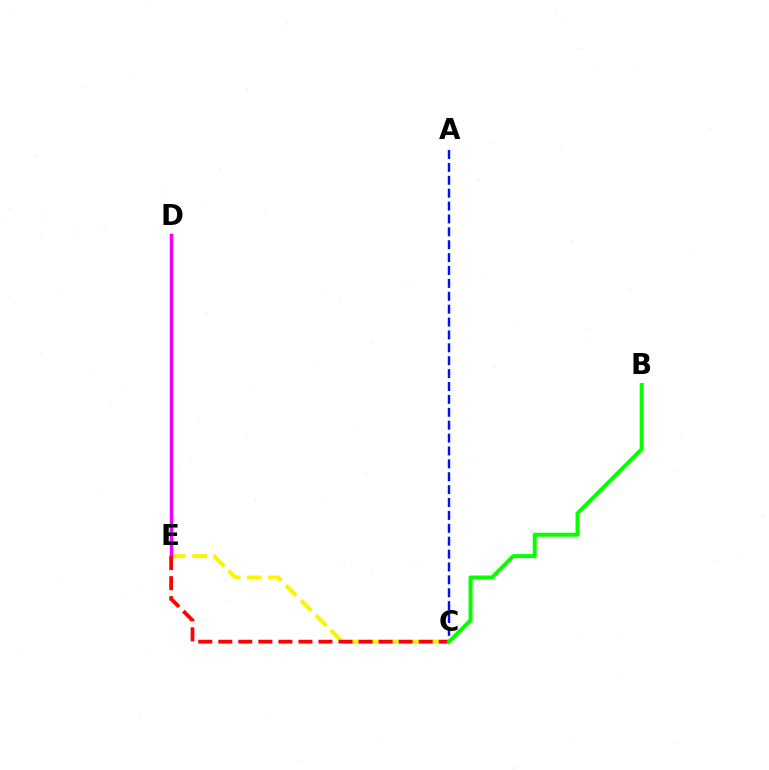{('A', 'C'): [{'color': '#0010ff', 'line_style': 'dashed', 'thickness': 1.75}], ('D', 'E'): [{'color': '#00fff6', 'line_style': 'solid', 'thickness': 1.52}, {'color': '#ee00ff', 'line_style': 'solid', 'thickness': 2.47}], ('C', 'E'): [{'color': '#fcf500', 'line_style': 'dashed', 'thickness': 2.87}, {'color': '#ff0000', 'line_style': 'dashed', 'thickness': 2.72}], ('B', 'C'): [{'color': '#08ff00', 'line_style': 'solid', 'thickness': 2.87}]}